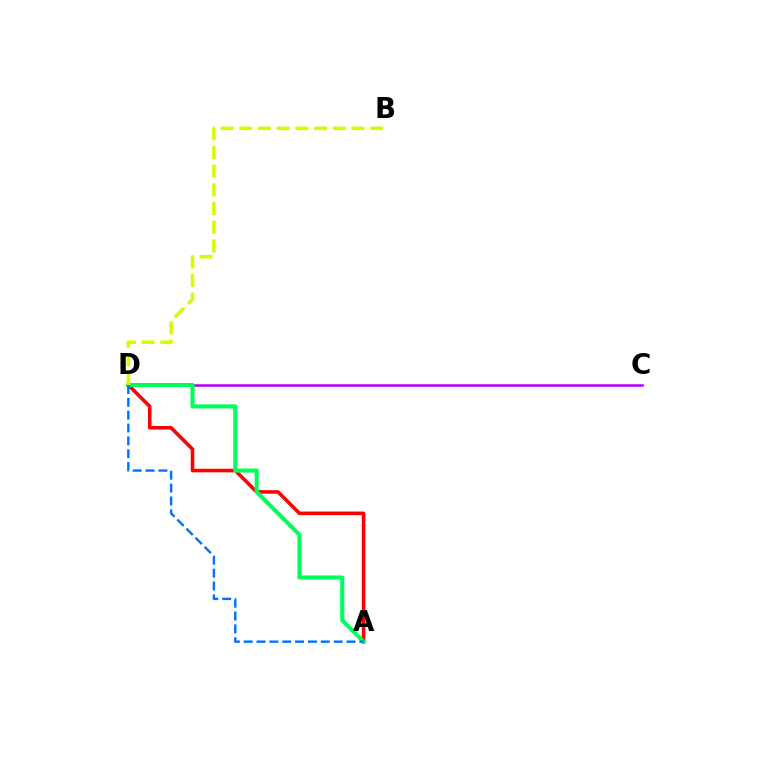{('C', 'D'): [{'color': '#b900ff', 'line_style': 'solid', 'thickness': 1.84}], ('A', 'D'): [{'color': '#ff0000', 'line_style': 'solid', 'thickness': 2.57}, {'color': '#00ff5c', 'line_style': 'solid', 'thickness': 2.94}, {'color': '#0074ff', 'line_style': 'dashed', 'thickness': 1.75}], ('B', 'D'): [{'color': '#d1ff00', 'line_style': 'dashed', 'thickness': 2.54}]}